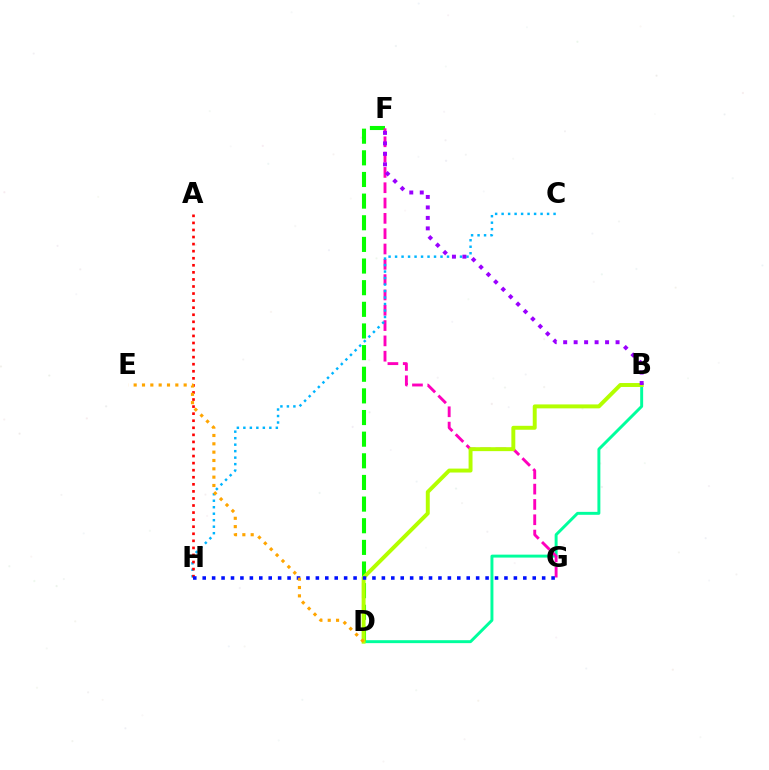{('B', 'D'): [{'color': '#00ff9d', 'line_style': 'solid', 'thickness': 2.12}, {'color': '#b3ff00', 'line_style': 'solid', 'thickness': 2.83}], ('D', 'F'): [{'color': '#08ff00', 'line_style': 'dashed', 'thickness': 2.94}], ('F', 'G'): [{'color': '#ff00bd', 'line_style': 'dashed', 'thickness': 2.08}], ('C', 'H'): [{'color': '#00b5ff', 'line_style': 'dotted', 'thickness': 1.76}], ('A', 'H'): [{'color': '#ff0000', 'line_style': 'dotted', 'thickness': 1.92}], ('B', 'F'): [{'color': '#9b00ff', 'line_style': 'dotted', 'thickness': 2.85}], ('G', 'H'): [{'color': '#0010ff', 'line_style': 'dotted', 'thickness': 2.56}], ('D', 'E'): [{'color': '#ffa500', 'line_style': 'dotted', 'thickness': 2.26}]}